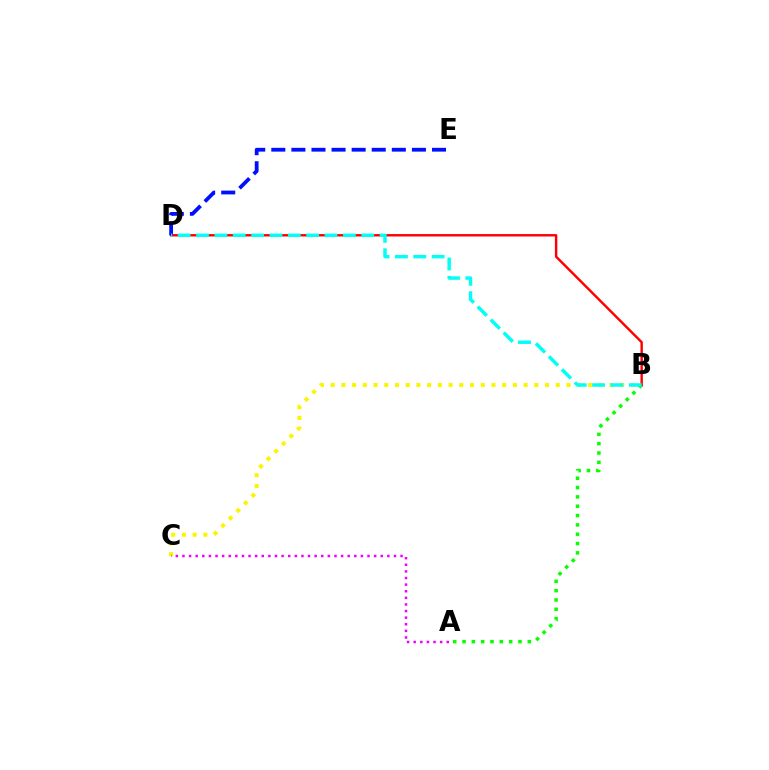{('A', 'B'): [{'color': '#08ff00', 'line_style': 'dotted', 'thickness': 2.53}], ('B', 'D'): [{'color': '#ff0000', 'line_style': 'solid', 'thickness': 1.74}, {'color': '#00fff6', 'line_style': 'dashed', 'thickness': 2.49}], ('B', 'C'): [{'color': '#fcf500', 'line_style': 'dotted', 'thickness': 2.91}], ('D', 'E'): [{'color': '#0010ff', 'line_style': 'dashed', 'thickness': 2.73}], ('A', 'C'): [{'color': '#ee00ff', 'line_style': 'dotted', 'thickness': 1.8}]}